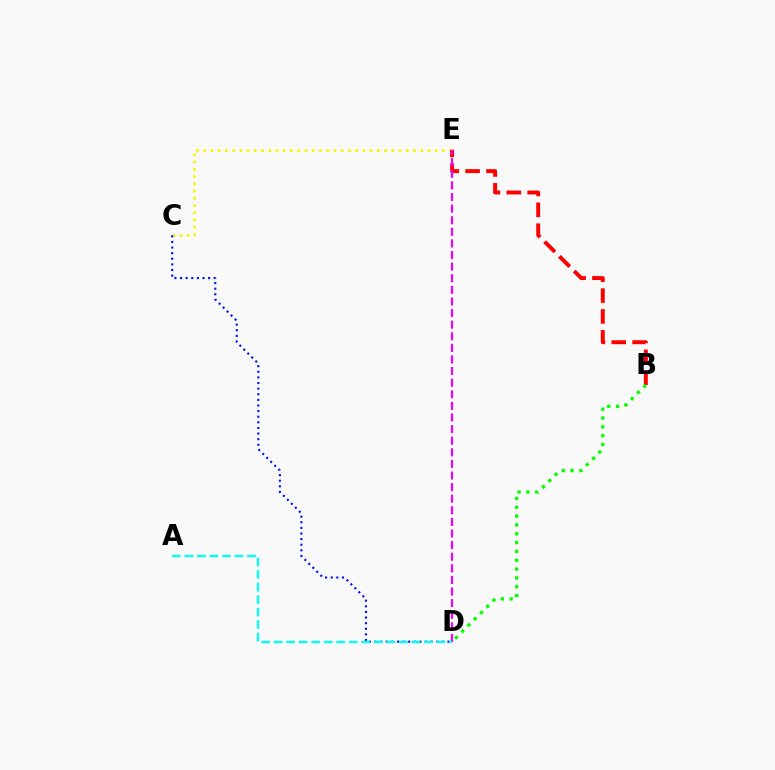{('C', 'E'): [{'color': '#fcf500', 'line_style': 'dotted', 'thickness': 1.97}], ('C', 'D'): [{'color': '#0010ff', 'line_style': 'dotted', 'thickness': 1.52}], ('B', 'E'): [{'color': '#ff0000', 'line_style': 'dashed', 'thickness': 2.83}], ('D', 'E'): [{'color': '#ee00ff', 'line_style': 'dashed', 'thickness': 1.58}], ('B', 'D'): [{'color': '#08ff00', 'line_style': 'dotted', 'thickness': 2.4}], ('A', 'D'): [{'color': '#00fff6', 'line_style': 'dashed', 'thickness': 1.7}]}